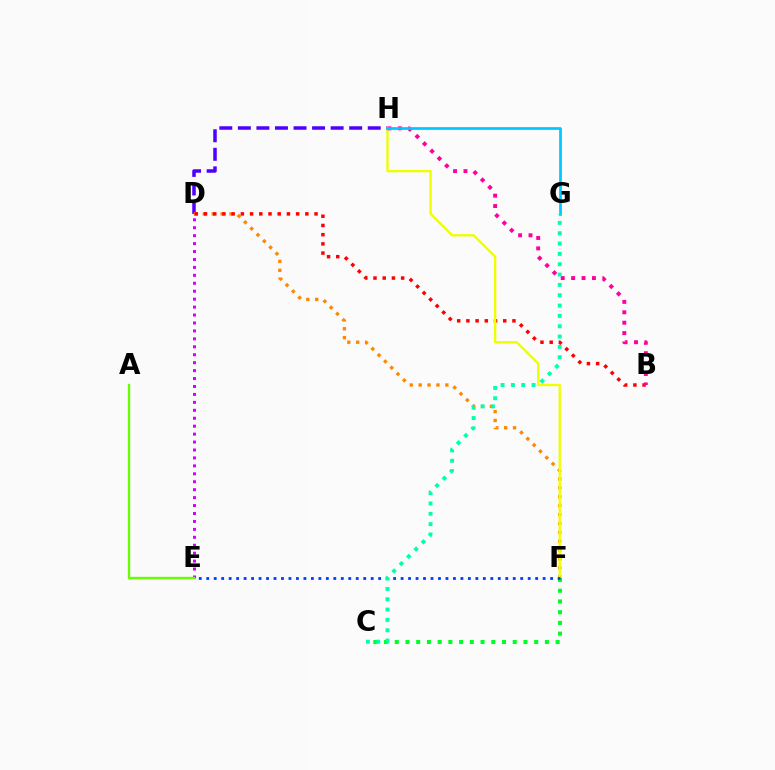{('D', 'H'): [{'color': '#4f00ff', 'line_style': 'dashed', 'thickness': 2.52}], ('D', 'F'): [{'color': '#ff8800', 'line_style': 'dotted', 'thickness': 2.42}], ('B', 'D'): [{'color': '#ff0000', 'line_style': 'dotted', 'thickness': 2.5}], ('F', 'H'): [{'color': '#eeff00', 'line_style': 'solid', 'thickness': 1.69}], ('D', 'E'): [{'color': '#d600ff', 'line_style': 'dotted', 'thickness': 2.16}], ('C', 'F'): [{'color': '#00ff27', 'line_style': 'dotted', 'thickness': 2.91}], ('E', 'F'): [{'color': '#003fff', 'line_style': 'dotted', 'thickness': 2.03}], ('A', 'E'): [{'color': '#66ff00', 'line_style': 'solid', 'thickness': 1.69}], ('B', 'H'): [{'color': '#ff00a0', 'line_style': 'dotted', 'thickness': 2.83}], ('G', 'H'): [{'color': '#00c7ff', 'line_style': 'solid', 'thickness': 1.96}], ('C', 'G'): [{'color': '#00ffaf', 'line_style': 'dotted', 'thickness': 2.81}]}